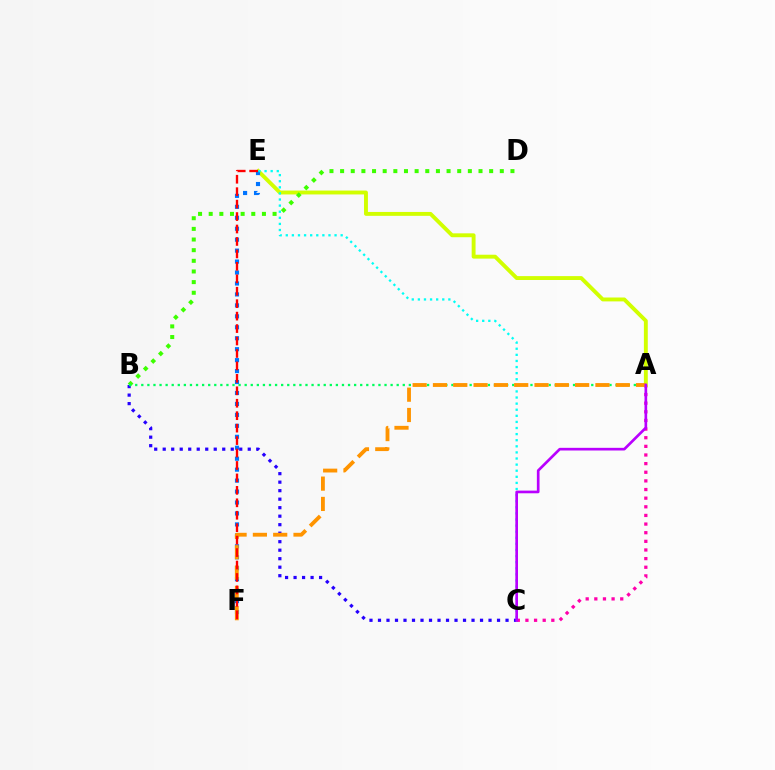{('B', 'C'): [{'color': '#2500ff', 'line_style': 'dotted', 'thickness': 2.31}], ('A', 'C'): [{'color': '#ff00ac', 'line_style': 'dotted', 'thickness': 2.35}, {'color': '#b900ff', 'line_style': 'solid', 'thickness': 1.92}], ('A', 'E'): [{'color': '#d1ff00', 'line_style': 'solid', 'thickness': 2.8}], ('E', 'F'): [{'color': '#0074ff', 'line_style': 'dotted', 'thickness': 2.98}, {'color': '#ff0000', 'line_style': 'dashed', 'thickness': 1.69}], ('C', 'E'): [{'color': '#00fff6', 'line_style': 'dotted', 'thickness': 1.66}], ('B', 'D'): [{'color': '#3dff00', 'line_style': 'dotted', 'thickness': 2.89}], ('A', 'B'): [{'color': '#00ff5c', 'line_style': 'dotted', 'thickness': 1.65}], ('A', 'F'): [{'color': '#ff9400', 'line_style': 'dashed', 'thickness': 2.76}]}